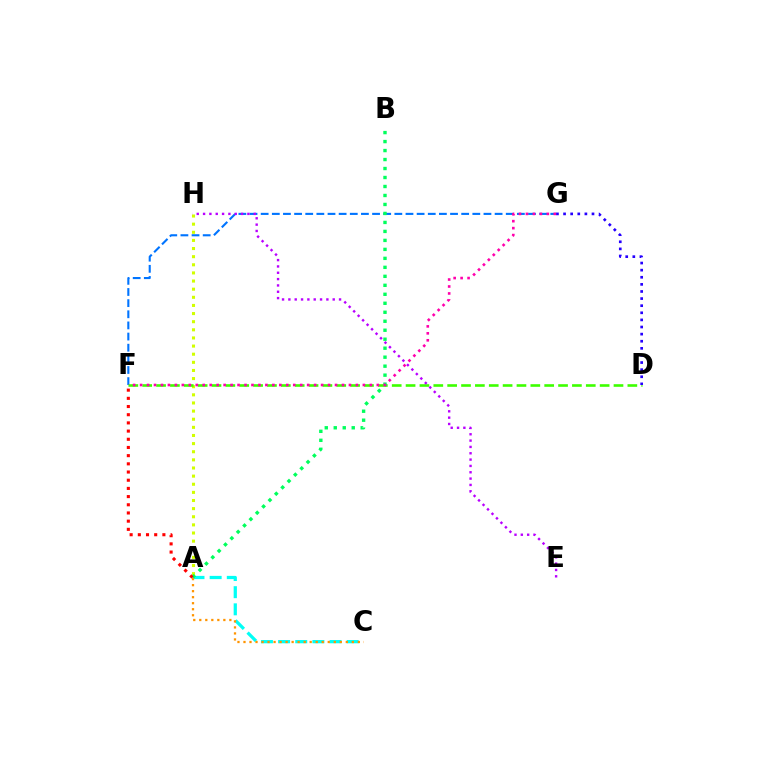{('A', 'H'): [{'color': '#d1ff00', 'line_style': 'dotted', 'thickness': 2.21}], ('F', 'G'): [{'color': '#0074ff', 'line_style': 'dashed', 'thickness': 1.51}, {'color': '#ff00ac', 'line_style': 'dotted', 'thickness': 1.89}], ('D', 'F'): [{'color': '#3dff00', 'line_style': 'dashed', 'thickness': 1.88}], ('A', 'C'): [{'color': '#00fff6', 'line_style': 'dashed', 'thickness': 2.33}, {'color': '#ff9400', 'line_style': 'dotted', 'thickness': 1.64}], ('A', 'B'): [{'color': '#00ff5c', 'line_style': 'dotted', 'thickness': 2.44}], ('E', 'H'): [{'color': '#b900ff', 'line_style': 'dotted', 'thickness': 1.72}], ('A', 'F'): [{'color': '#ff0000', 'line_style': 'dotted', 'thickness': 2.22}], ('D', 'G'): [{'color': '#2500ff', 'line_style': 'dotted', 'thickness': 1.93}]}